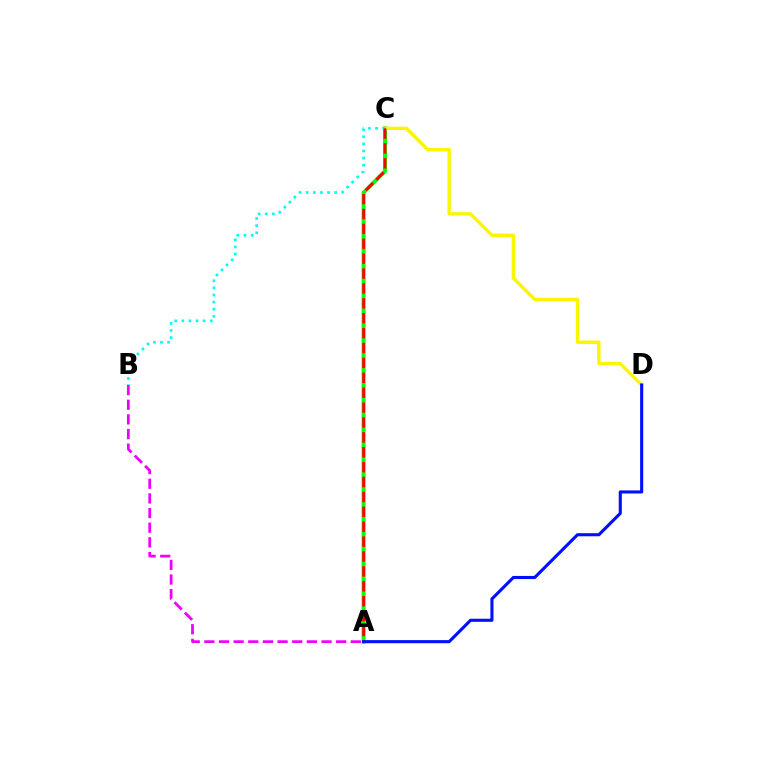{('A', 'C'): [{'color': '#08ff00', 'line_style': 'solid', 'thickness': 2.88}, {'color': '#ff0000', 'line_style': 'dashed', 'thickness': 2.02}], ('C', 'D'): [{'color': '#fcf500', 'line_style': 'solid', 'thickness': 2.42}], ('B', 'C'): [{'color': '#00fff6', 'line_style': 'dotted', 'thickness': 1.93}], ('A', 'D'): [{'color': '#0010ff', 'line_style': 'solid', 'thickness': 2.23}], ('A', 'B'): [{'color': '#ee00ff', 'line_style': 'dashed', 'thickness': 1.99}]}